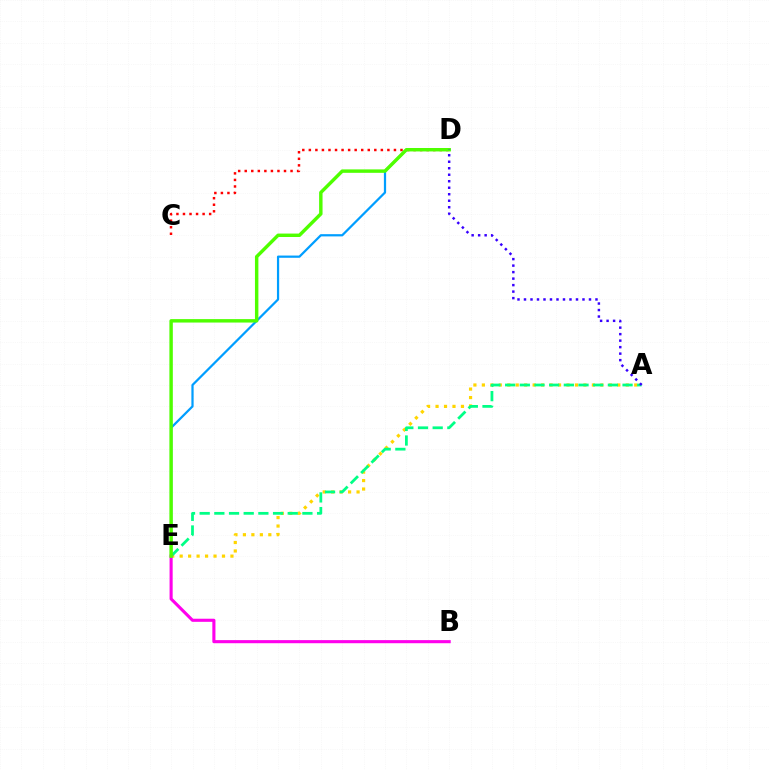{('C', 'D'): [{'color': '#ff0000', 'line_style': 'dotted', 'thickness': 1.78}], ('D', 'E'): [{'color': '#009eff', 'line_style': 'solid', 'thickness': 1.61}, {'color': '#4fff00', 'line_style': 'solid', 'thickness': 2.47}], ('A', 'E'): [{'color': '#ffd500', 'line_style': 'dotted', 'thickness': 2.3}, {'color': '#00ff86', 'line_style': 'dashed', 'thickness': 1.99}], ('B', 'E'): [{'color': '#ff00ed', 'line_style': 'solid', 'thickness': 2.23}], ('A', 'D'): [{'color': '#3700ff', 'line_style': 'dotted', 'thickness': 1.77}]}